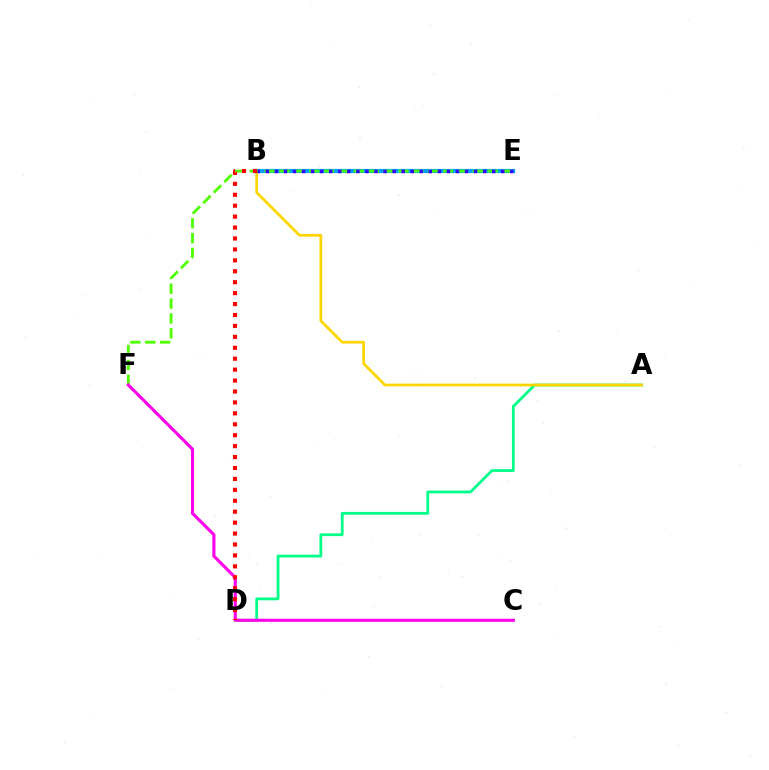{('A', 'D'): [{'color': '#00ff86', 'line_style': 'solid', 'thickness': 2.02}], ('B', 'E'): [{'color': '#009eff', 'line_style': 'solid', 'thickness': 2.99}, {'color': '#3700ff', 'line_style': 'dotted', 'thickness': 2.46}], ('A', 'B'): [{'color': '#ffd500', 'line_style': 'solid', 'thickness': 1.96}], ('E', 'F'): [{'color': '#4fff00', 'line_style': 'dashed', 'thickness': 2.02}], ('C', 'F'): [{'color': '#ff00ed', 'line_style': 'solid', 'thickness': 2.23}], ('B', 'D'): [{'color': '#ff0000', 'line_style': 'dotted', 'thickness': 2.97}]}